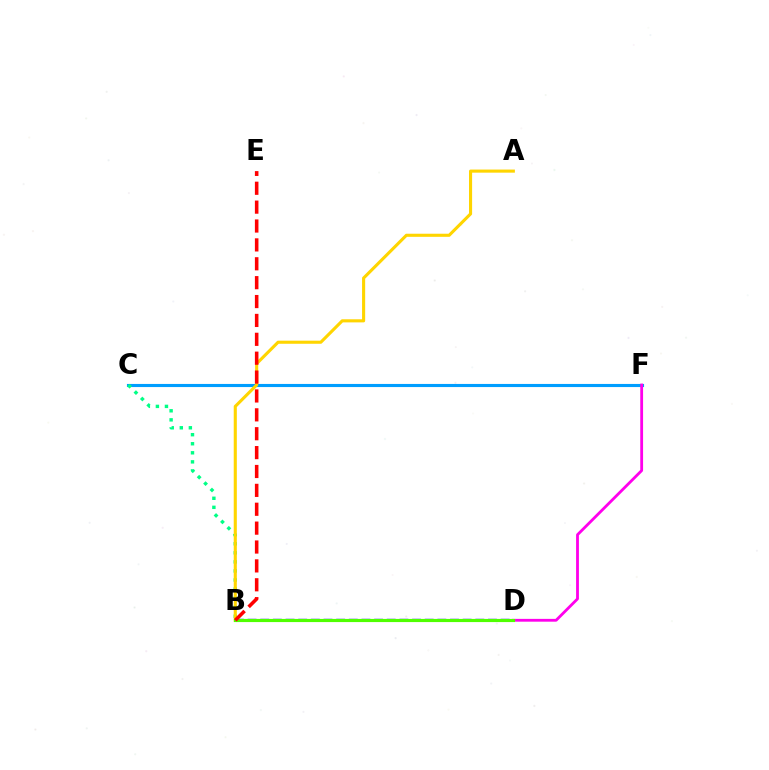{('C', 'F'): [{'color': '#009eff', 'line_style': 'solid', 'thickness': 2.24}], ('B', 'D'): [{'color': '#3700ff', 'line_style': 'dashed', 'thickness': 1.72}, {'color': '#4fff00', 'line_style': 'solid', 'thickness': 2.27}], ('B', 'C'): [{'color': '#00ff86', 'line_style': 'dotted', 'thickness': 2.46}], ('D', 'F'): [{'color': '#ff00ed', 'line_style': 'solid', 'thickness': 2.02}], ('A', 'B'): [{'color': '#ffd500', 'line_style': 'solid', 'thickness': 2.23}], ('B', 'E'): [{'color': '#ff0000', 'line_style': 'dashed', 'thickness': 2.57}]}